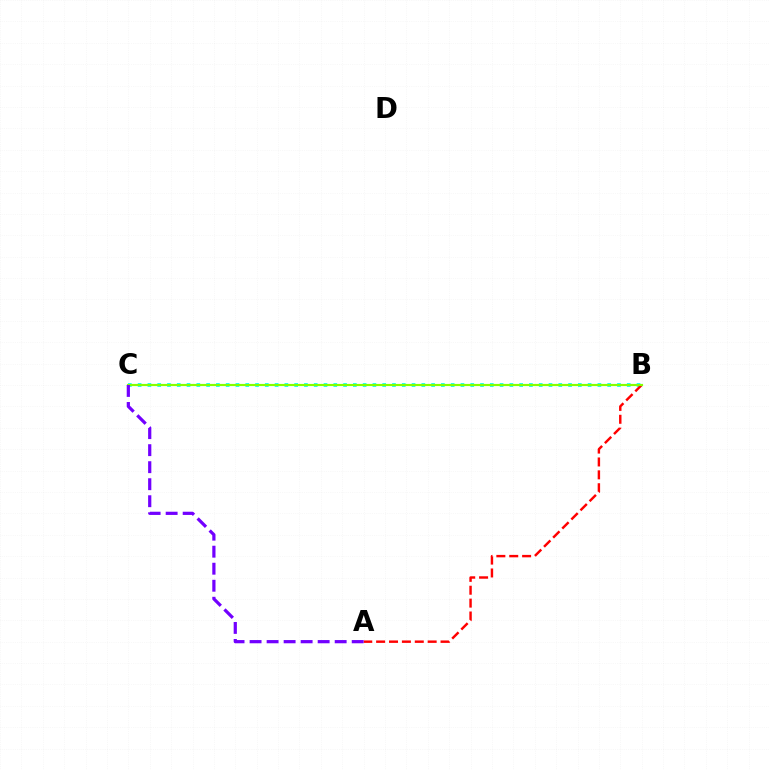{('B', 'C'): [{'color': '#00fff6', 'line_style': 'dotted', 'thickness': 2.66}, {'color': '#84ff00', 'line_style': 'solid', 'thickness': 1.56}], ('A', 'B'): [{'color': '#ff0000', 'line_style': 'dashed', 'thickness': 1.75}], ('A', 'C'): [{'color': '#7200ff', 'line_style': 'dashed', 'thickness': 2.31}]}